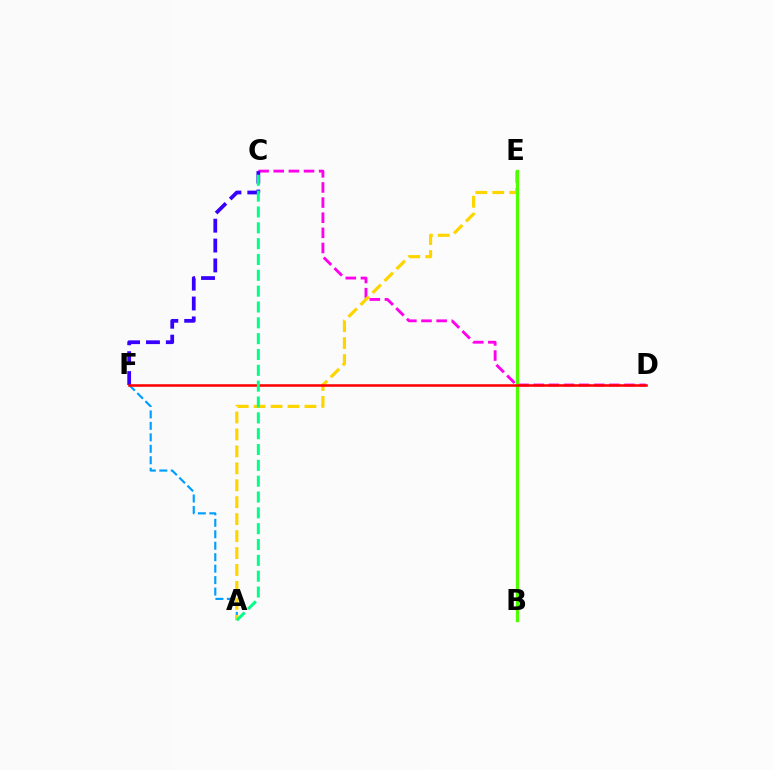{('C', 'D'): [{'color': '#ff00ed', 'line_style': 'dashed', 'thickness': 2.06}], ('A', 'F'): [{'color': '#009eff', 'line_style': 'dashed', 'thickness': 1.56}], ('A', 'E'): [{'color': '#ffd500', 'line_style': 'dashed', 'thickness': 2.3}], ('C', 'F'): [{'color': '#3700ff', 'line_style': 'dashed', 'thickness': 2.7}], ('B', 'E'): [{'color': '#4fff00', 'line_style': 'solid', 'thickness': 2.36}], ('D', 'F'): [{'color': '#ff0000', 'line_style': 'solid', 'thickness': 1.83}], ('A', 'C'): [{'color': '#00ff86', 'line_style': 'dashed', 'thickness': 2.15}]}